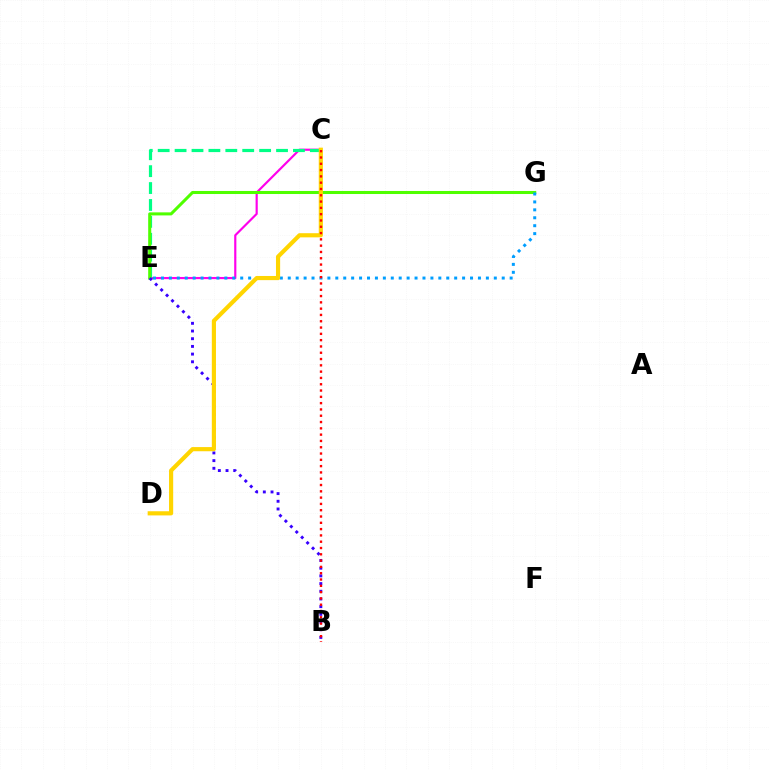{('C', 'E'): [{'color': '#ff00ed', 'line_style': 'solid', 'thickness': 1.56}, {'color': '#00ff86', 'line_style': 'dashed', 'thickness': 2.3}], ('E', 'G'): [{'color': '#4fff00', 'line_style': 'solid', 'thickness': 2.19}, {'color': '#009eff', 'line_style': 'dotted', 'thickness': 2.15}], ('B', 'E'): [{'color': '#3700ff', 'line_style': 'dotted', 'thickness': 2.09}], ('C', 'D'): [{'color': '#ffd500', 'line_style': 'solid', 'thickness': 2.99}], ('B', 'C'): [{'color': '#ff0000', 'line_style': 'dotted', 'thickness': 1.71}]}